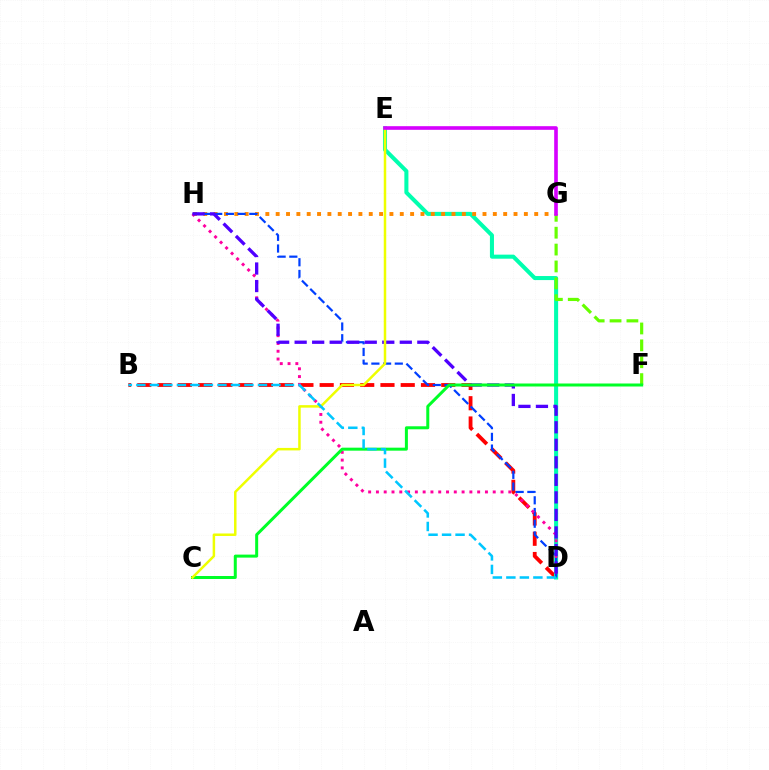{('B', 'D'): [{'color': '#ff0000', 'line_style': 'dashed', 'thickness': 2.75}, {'color': '#00c7ff', 'line_style': 'dashed', 'thickness': 1.84}], ('D', 'E'): [{'color': '#00ffaf', 'line_style': 'solid', 'thickness': 2.91}], ('G', 'H'): [{'color': '#ff8800', 'line_style': 'dotted', 'thickness': 2.81}], ('D', 'H'): [{'color': '#003fff', 'line_style': 'dashed', 'thickness': 1.59}, {'color': '#ff00a0', 'line_style': 'dotted', 'thickness': 2.12}, {'color': '#4f00ff', 'line_style': 'dashed', 'thickness': 2.38}], ('F', 'G'): [{'color': '#66ff00', 'line_style': 'dashed', 'thickness': 2.29}], ('C', 'F'): [{'color': '#00ff27', 'line_style': 'solid', 'thickness': 2.16}], ('C', 'E'): [{'color': '#eeff00', 'line_style': 'solid', 'thickness': 1.8}], ('E', 'G'): [{'color': '#d600ff', 'line_style': 'solid', 'thickness': 2.62}]}